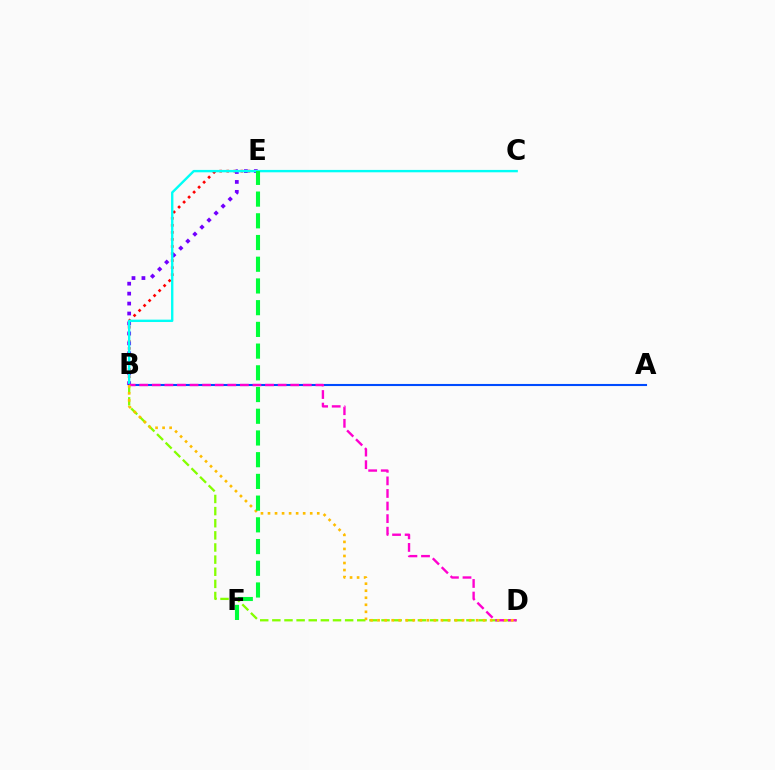{('B', 'E'): [{'color': '#ff0000', 'line_style': 'dotted', 'thickness': 1.92}, {'color': '#7200ff', 'line_style': 'dotted', 'thickness': 2.7}], ('B', 'C'): [{'color': '#00fff6', 'line_style': 'solid', 'thickness': 1.71}], ('B', 'D'): [{'color': '#84ff00', 'line_style': 'dashed', 'thickness': 1.65}, {'color': '#ff00cf', 'line_style': 'dashed', 'thickness': 1.71}, {'color': '#ffbd00', 'line_style': 'dotted', 'thickness': 1.91}], ('A', 'B'): [{'color': '#004bff', 'line_style': 'solid', 'thickness': 1.51}], ('E', 'F'): [{'color': '#00ff39', 'line_style': 'dashed', 'thickness': 2.95}]}